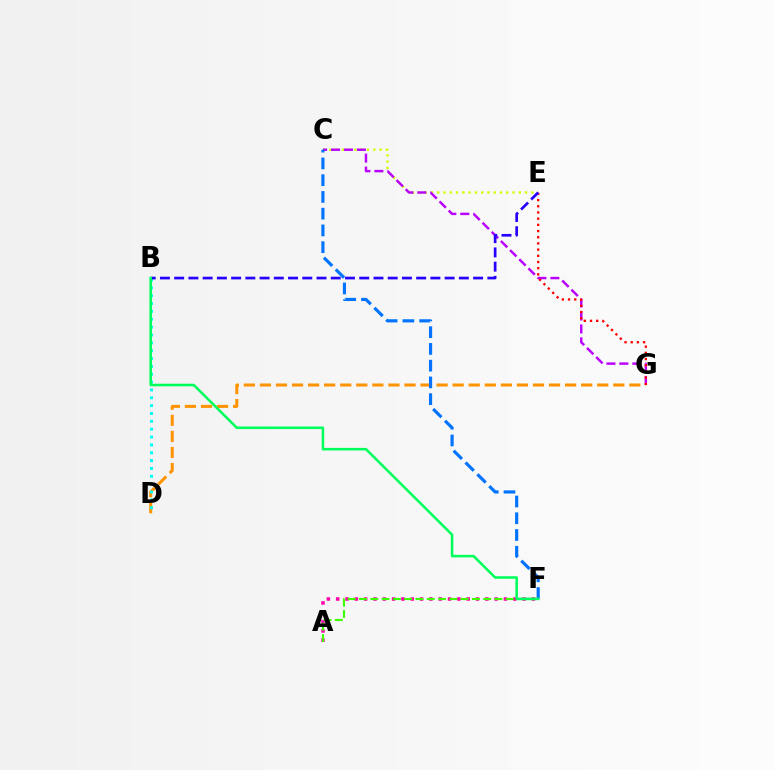{('D', 'G'): [{'color': '#ff9400', 'line_style': 'dashed', 'thickness': 2.18}], ('C', 'E'): [{'color': '#d1ff00', 'line_style': 'dotted', 'thickness': 1.71}], ('C', 'G'): [{'color': '#b900ff', 'line_style': 'dashed', 'thickness': 1.76}], ('B', 'D'): [{'color': '#00fff6', 'line_style': 'dotted', 'thickness': 2.13}], ('E', 'G'): [{'color': '#ff0000', 'line_style': 'dotted', 'thickness': 1.68}], ('B', 'E'): [{'color': '#2500ff', 'line_style': 'dashed', 'thickness': 1.93}], ('C', 'F'): [{'color': '#0074ff', 'line_style': 'dashed', 'thickness': 2.28}], ('A', 'F'): [{'color': '#ff00ac', 'line_style': 'dotted', 'thickness': 2.53}, {'color': '#3dff00', 'line_style': 'dashed', 'thickness': 1.53}], ('B', 'F'): [{'color': '#00ff5c', 'line_style': 'solid', 'thickness': 1.84}]}